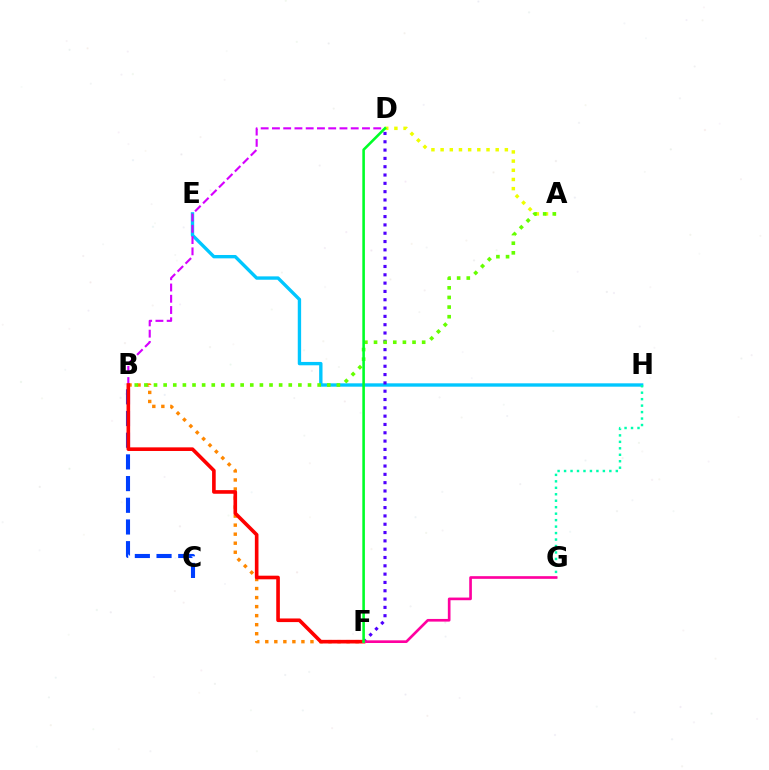{('B', 'C'): [{'color': '#003fff', 'line_style': 'dashed', 'thickness': 2.95}], ('E', 'H'): [{'color': '#00c7ff', 'line_style': 'solid', 'thickness': 2.42}], ('D', 'F'): [{'color': '#4f00ff', 'line_style': 'dotted', 'thickness': 2.26}, {'color': '#00ff27', 'line_style': 'solid', 'thickness': 1.86}], ('B', 'D'): [{'color': '#d600ff', 'line_style': 'dashed', 'thickness': 1.53}], ('G', 'H'): [{'color': '#00ffaf', 'line_style': 'dotted', 'thickness': 1.76}], ('B', 'F'): [{'color': '#ff8800', 'line_style': 'dotted', 'thickness': 2.45}, {'color': '#ff0000', 'line_style': 'solid', 'thickness': 2.61}], ('A', 'D'): [{'color': '#eeff00', 'line_style': 'dotted', 'thickness': 2.49}], ('A', 'B'): [{'color': '#66ff00', 'line_style': 'dotted', 'thickness': 2.62}], ('F', 'G'): [{'color': '#ff00a0', 'line_style': 'solid', 'thickness': 1.92}]}